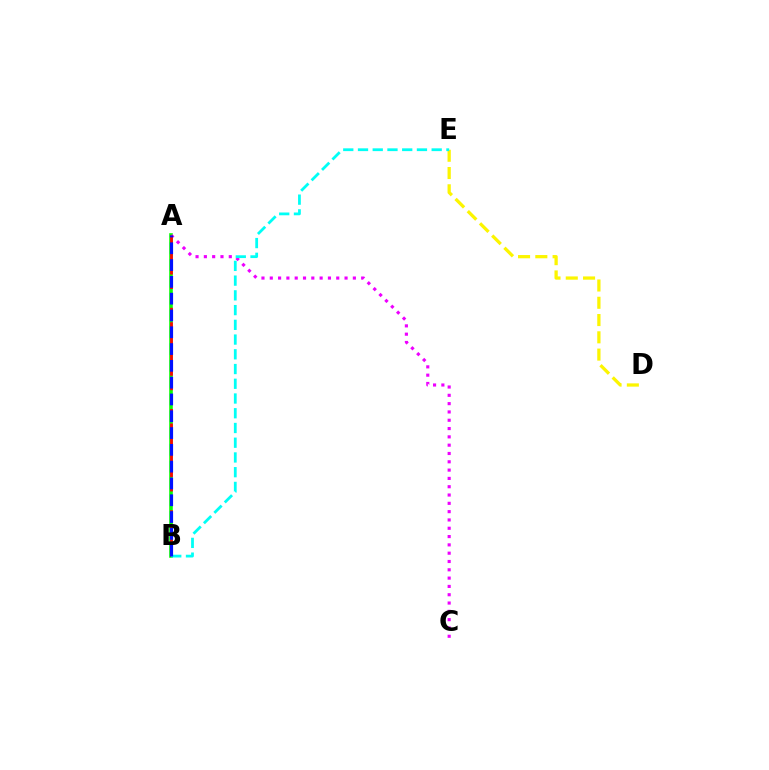{('A', 'B'): [{'color': '#08ff00', 'line_style': 'solid', 'thickness': 2.6}, {'color': '#ff0000', 'line_style': 'dashed', 'thickness': 1.96}, {'color': '#0010ff', 'line_style': 'dashed', 'thickness': 2.28}], ('A', 'C'): [{'color': '#ee00ff', 'line_style': 'dotted', 'thickness': 2.26}], ('D', 'E'): [{'color': '#fcf500', 'line_style': 'dashed', 'thickness': 2.35}], ('B', 'E'): [{'color': '#00fff6', 'line_style': 'dashed', 'thickness': 2.0}]}